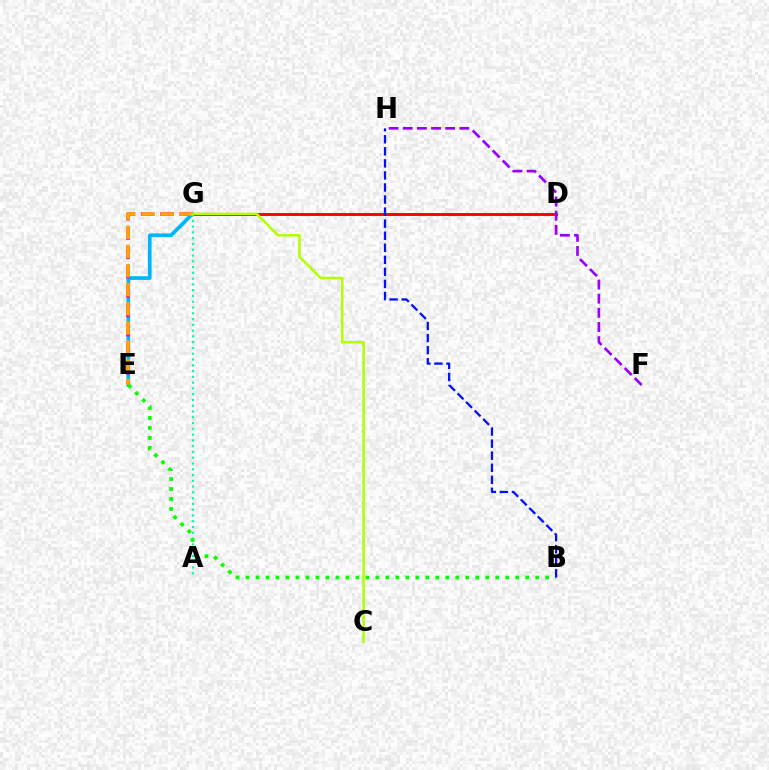{('D', 'G'): [{'color': '#ff0000', 'line_style': 'solid', 'thickness': 2.11}], ('E', 'G'): [{'color': '#00b5ff', 'line_style': 'solid', 'thickness': 2.66}, {'color': '#ff00bd', 'line_style': 'dashed', 'thickness': 2.63}, {'color': '#ffa500', 'line_style': 'dashed', 'thickness': 2.6}], ('A', 'G'): [{'color': '#00ff9d', 'line_style': 'dotted', 'thickness': 1.57}], ('C', 'G'): [{'color': '#b3ff00', 'line_style': 'solid', 'thickness': 1.82}], ('F', 'H'): [{'color': '#9b00ff', 'line_style': 'dashed', 'thickness': 1.92}], ('B', 'E'): [{'color': '#08ff00', 'line_style': 'dotted', 'thickness': 2.71}], ('B', 'H'): [{'color': '#0010ff', 'line_style': 'dashed', 'thickness': 1.64}]}